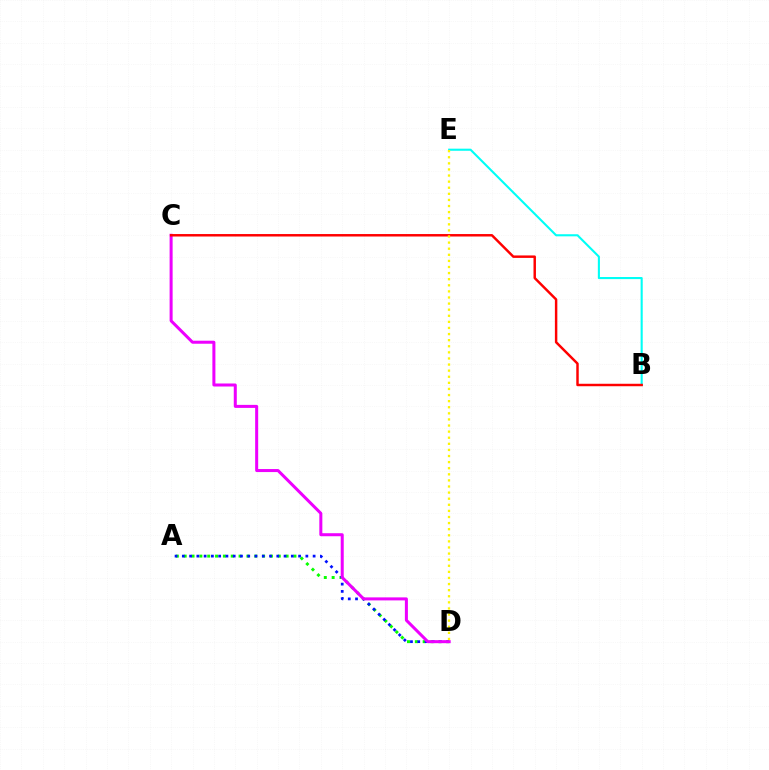{('A', 'D'): [{'color': '#08ff00', 'line_style': 'dotted', 'thickness': 2.13}, {'color': '#0010ff', 'line_style': 'dotted', 'thickness': 1.97}], ('C', 'D'): [{'color': '#ee00ff', 'line_style': 'solid', 'thickness': 2.18}], ('B', 'E'): [{'color': '#00fff6', 'line_style': 'solid', 'thickness': 1.51}], ('B', 'C'): [{'color': '#ff0000', 'line_style': 'solid', 'thickness': 1.77}], ('D', 'E'): [{'color': '#fcf500', 'line_style': 'dotted', 'thickness': 1.66}]}